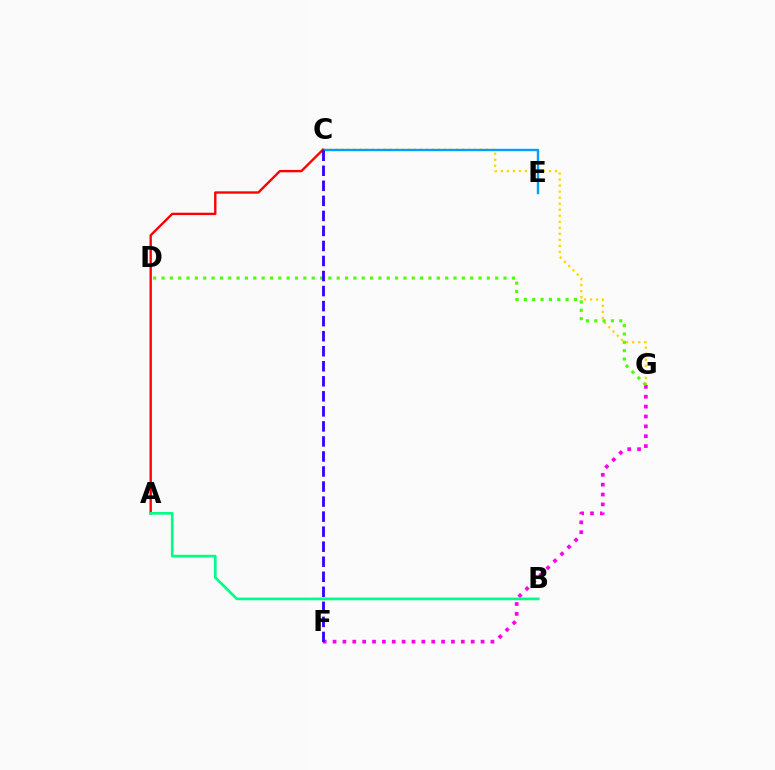{('C', 'G'): [{'color': '#ffd500', 'line_style': 'dotted', 'thickness': 1.64}], ('F', 'G'): [{'color': '#ff00ed', 'line_style': 'dotted', 'thickness': 2.68}], ('C', 'E'): [{'color': '#009eff', 'line_style': 'solid', 'thickness': 1.73}], ('D', 'G'): [{'color': '#4fff00', 'line_style': 'dotted', 'thickness': 2.27}], ('A', 'C'): [{'color': '#ff0000', 'line_style': 'solid', 'thickness': 1.7}], ('C', 'F'): [{'color': '#3700ff', 'line_style': 'dashed', 'thickness': 2.04}], ('A', 'B'): [{'color': '#00ff86', 'line_style': 'solid', 'thickness': 1.94}]}